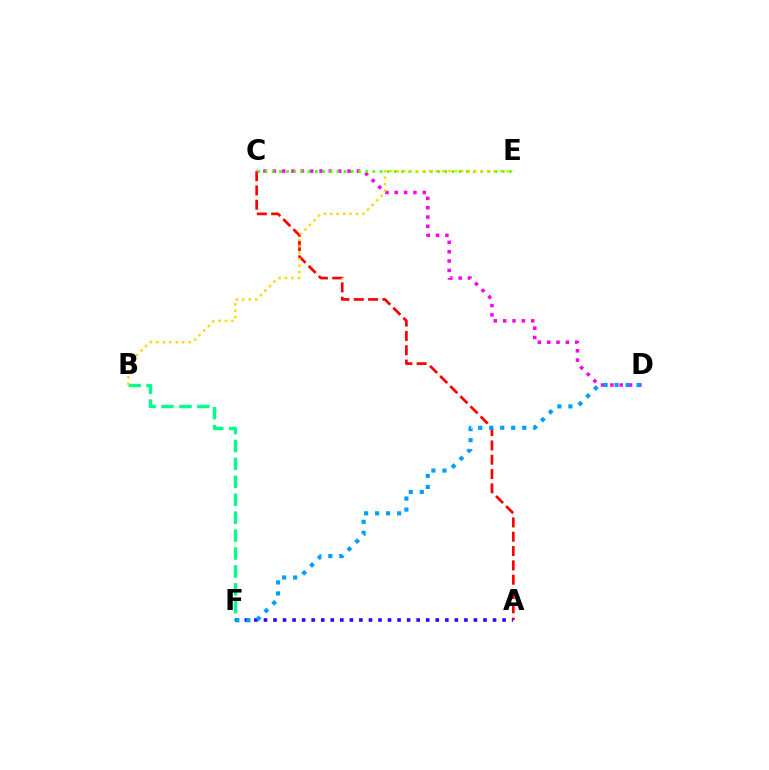{('B', 'F'): [{'color': '#00ff86', 'line_style': 'dashed', 'thickness': 2.43}], ('A', 'C'): [{'color': '#ff0000', 'line_style': 'dashed', 'thickness': 1.94}], ('A', 'F'): [{'color': '#3700ff', 'line_style': 'dotted', 'thickness': 2.59}], ('C', 'D'): [{'color': '#ff00ed', 'line_style': 'dotted', 'thickness': 2.54}], ('C', 'E'): [{'color': '#4fff00', 'line_style': 'dotted', 'thickness': 1.95}], ('B', 'E'): [{'color': '#ffd500', 'line_style': 'dotted', 'thickness': 1.75}], ('D', 'F'): [{'color': '#009eff', 'line_style': 'dotted', 'thickness': 2.99}]}